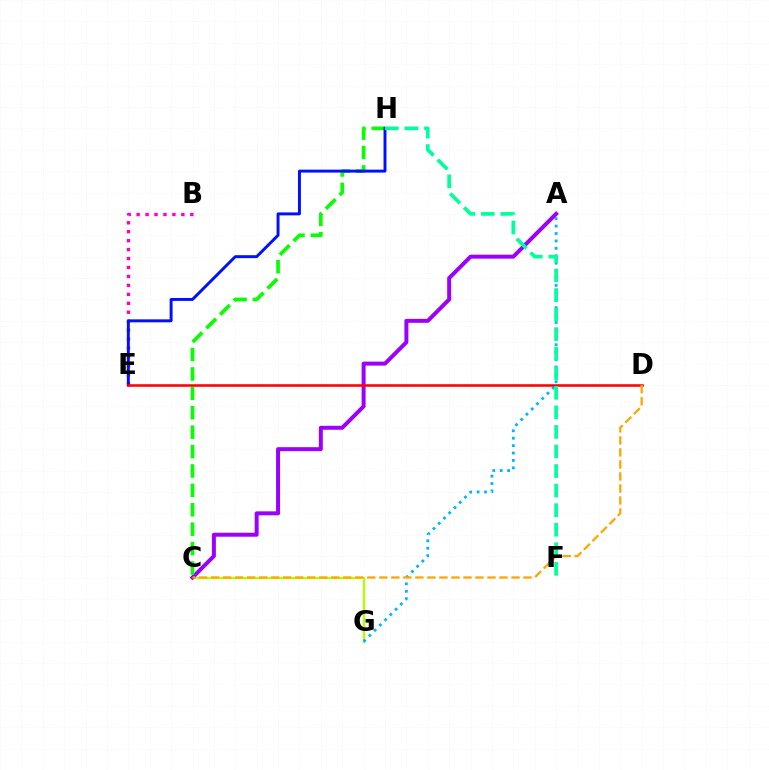{('B', 'E'): [{'color': '#ff00bd', 'line_style': 'dotted', 'thickness': 2.43}], ('C', 'G'): [{'color': '#b3ff00', 'line_style': 'solid', 'thickness': 1.67}], ('A', 'G'): [{'color': '#00b5ff', 'line_style': 'dotted', 'thickness': 2.01}], ('A', 'C'): [{'color': '#9b00ff', 'line_style': 'solid', 'thickness': 2.87}], ('C', 'H'): [{'color': '#08ff00', 'line_style': 'dashed', 'thickness': 2.64}], ('E', 'H'): [{'color': '#0010ff', 'line_style': 'solid', 'thickness': 2.12}], ('D', 'E'): [{'color': '#ff0000', 'line_style': 'solid', 'thickness': 1.83}], ('C', 'D'): [{'color': '#ffa500', 'line_style': 'dashed', 'thickness': 1.63}], ('F', 'H'): [{'color': '#00ff9d', 'line_style': 'dashed', 'thickness': 2.66}]}